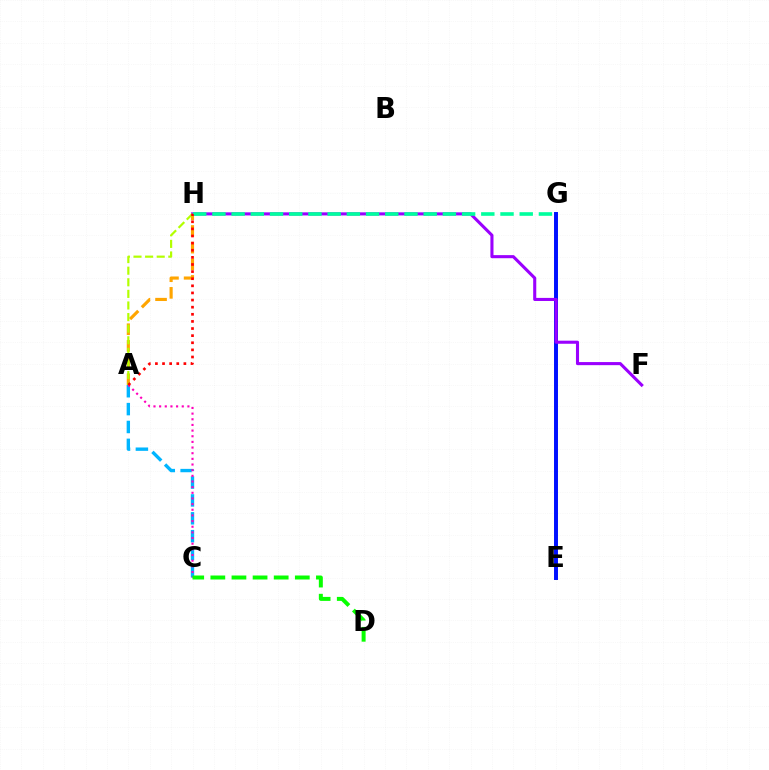{('A', 'C'): [{'color': '#00b5ff', 'line_style': 'dashed', 'thickness': 2.43}, {'color': '#ff00bd', 'line_style': 'dotted', 'thickness': 1.54}], ('A', 'H'): [{'color': '#ffa500', 'line_style': 'dashed', 'thickness': 2.26}, {'color': '#b3ff00', 'line_style': 'dashed', 'thickness': 1.58}, {'color': '#ff0000', 'line_style': 'dotted', 'thickness': 1.93}], ('E', 'G'): [{'color': '#0010ff', 'line_style': 'solid', 'thickness': 2.85}], ('F', 'H'): [{'color': '#9b00ff', 'line_style': 'solid', 'thickness': 2.22}], ('C', 'D'): [{'color': '#08ff00', 'line_style': 'dashed', 'thickness': 2.87}], ('G', 'H'): [{'color': '#00ff9d', 'line_style': 'dashed', 'thickness': 2.61}]}